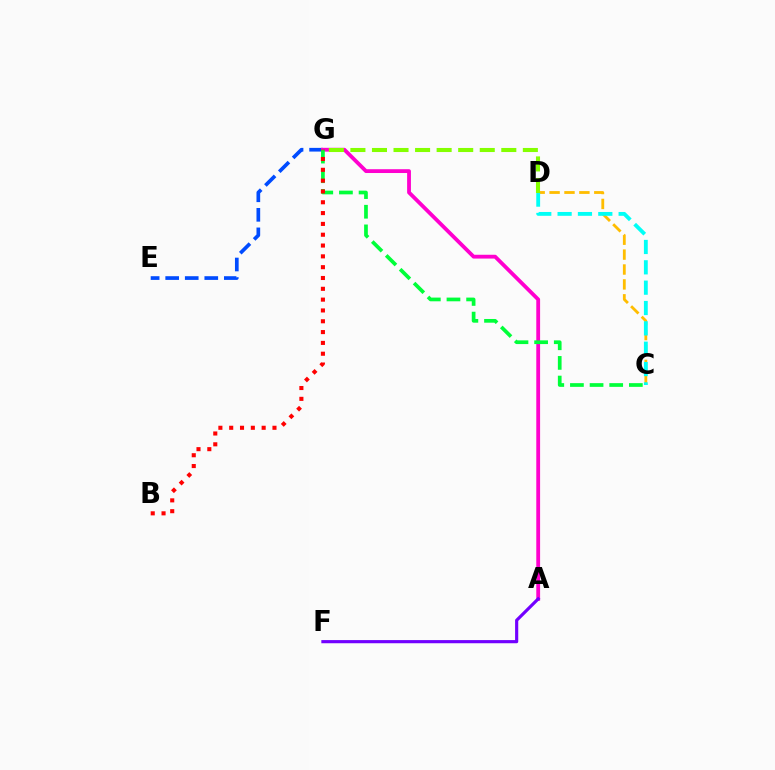{('C', 'D'): [{'color': '#ffbd00', 'line_style': 'dashed', 'thickness': 2.02}, {'color': '#00fff6', 'line_style': 'dashed', 'thickness': 2.76}], ('E', 'G'): [{'color': '#004bff', 'line_style': 'dashed', 'thickness': 2.66}], ('A', 'G'): [{'color': '#ff00cf', 'line_style': 'solid', 'thickness': 2.74}], ('C', 'G'): [{'color': '#00ff39', 'line_style': 'dashed', 'thickness': 2.67}], ('A', 'F'): [{'color': '#7200ff', 'line_style': 'solid', 'thickness': 2.27}], ('B', 'G'): [{'color': '#ff0000', 'line_style': 'dotted', 'thickness': 2.94}], ('D', 'G'): [{'color': '#84ff00', 'line_style': 'dashed', 'thickness': 2.93}]}